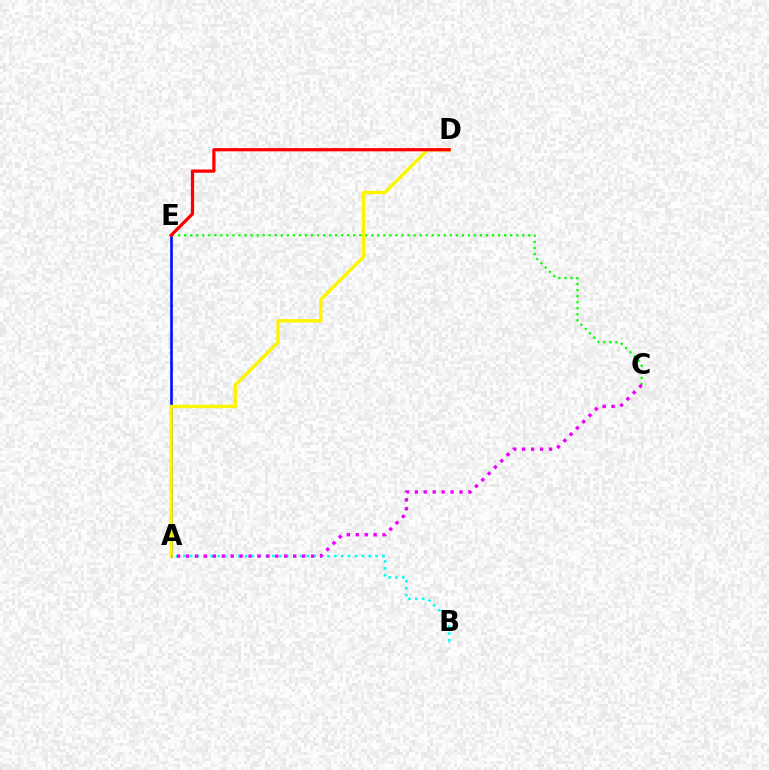{('A', 'E'): [{'color': '#0010ff', 'line_style': 'solid', 'thickness': 1.9}], ('A', 'B'): [{'color': '#00fff6', 'line_style': 'dotted', 'thickness': 1.87}], ('C', 'E'): [{'color': '#08ff00', 'line_style': 'dotted', 'thickness': 1.64}], ('A', 'D'): [{'color': '#fcf500', 'line_style': 'solid', 'thickness': 2.46}], ('A', 'C'): [{'color': '#ee00ff', 'line_style': 'dotted', 'thickness': 2.43}], ('D', 'E'): [{'color': '#ff0000', 'line_style': 'solid', 'thickness': 2.32}]}